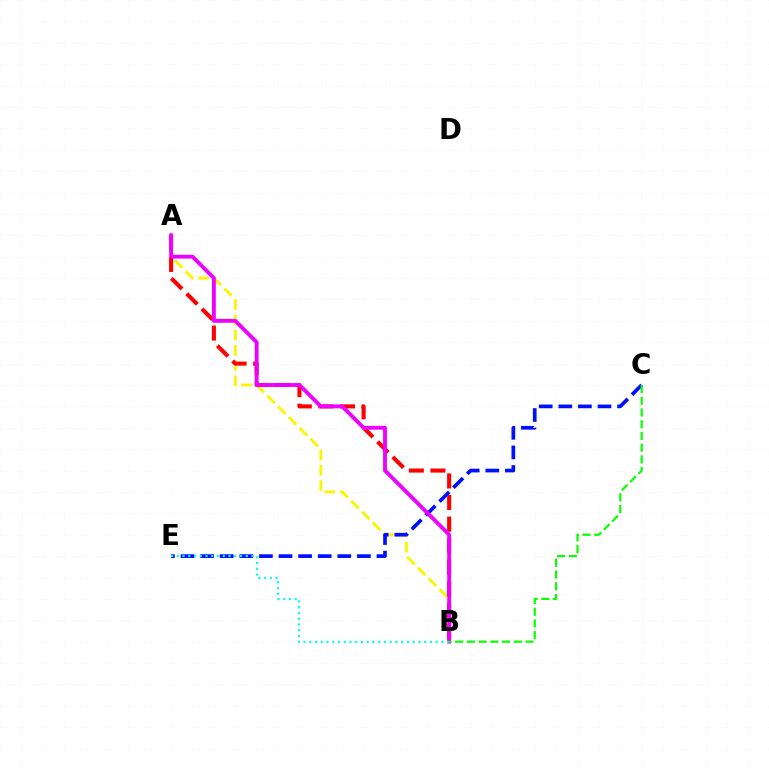{('A', 'B'): [{'color': '#fcf500', 'line_style': 'dashed', 'thickness': 2.07}, {'color': '#ff0000', 'line_style': 'dashed', 'thickness': 2.93}, {'color': '#ee00ff', 'line_style': 'solid', 'thickness': 2.76}], ('C', 'E'): [{'color': '#0010ff', 'line_style': 'dashed', 'thickness': 2.66}], ('B', 'C'): [{'color': '#08ff00', 'line_style': 'dashed', 'thickness': 1.59}], ('B', 'E'): [{'color': '#00fff6', 'line_style': 'dotted', 'thickness': 1.56}]}